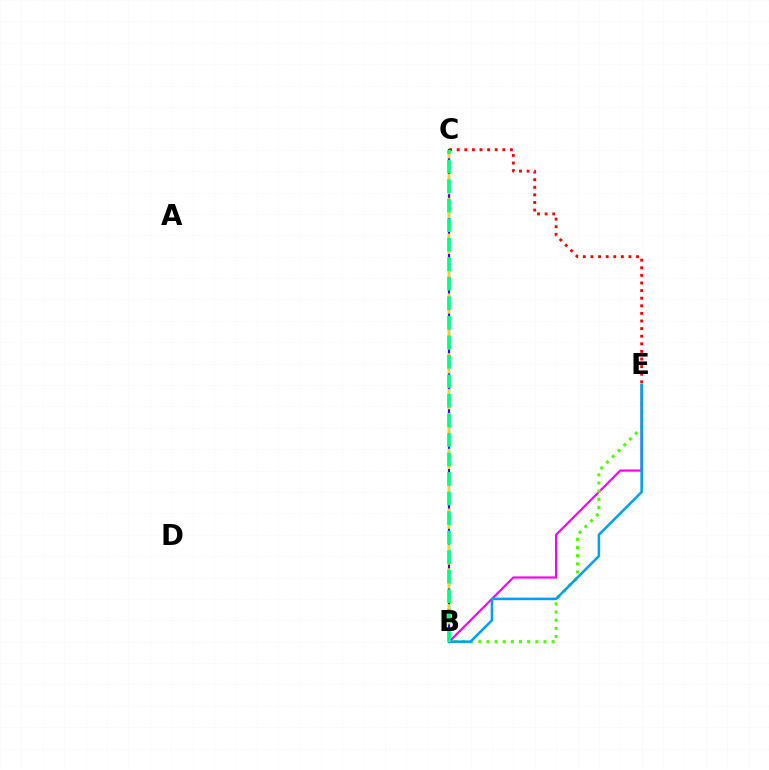{('B', 'E'): [{'color': '#ff00ed', 'line_style': 'solid', 'thickness': 1.58}, {'color': '#4fff00', 'line_style': 'dotted', 'thickness': 2.22}, {'color': '#009eff', 'line_style': 'solid', 'thickness': 1.84}], ('B', 'C'): [{'color': '#3700ff', 'line_style': 'solid', 'thickness': 1.6}, {'color': '#ffd500', 'line_style': 'dashed', 'thickness': 1.62}, {'color': '#00ff86', 'line_style': 'dashed', 'thickness': 2.65}], ('C', 'E'): [{'color': '#ff0000', 'line_style': 'dotted', 'thickness': 2.07}]}